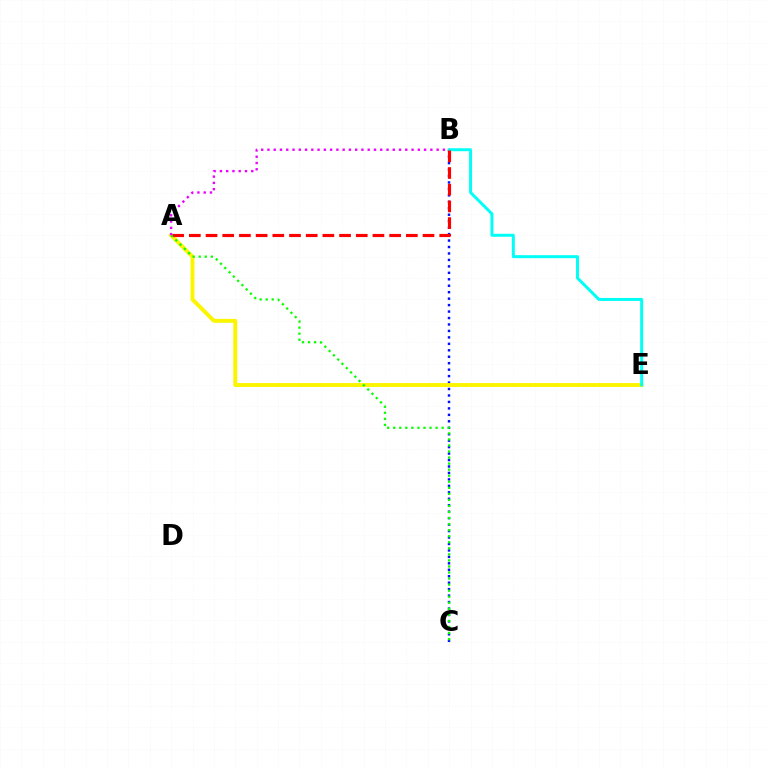{('B', 'C'): [{'color': '#0010ff', 'line_style': 'dotted', 'thickness': 1.75}], ('A', 'E'): [{'color': '#fcf500', 'line_style': 'solid', 'thickness': 2.82}], ('B', 'E'): [{'color': '#00fff6', 'line_style': 'solid', 'thickness': 2.14}], ('A', 'B'): [{'color': '#ff0000', 'line_style': 'dashed', 'thickness': 2.27}, {'color': '#ee00ff', 'line_style': 'dotted', 'thickness': 1.7}], ('A', 'C'): [{'color': '#08ff00', 'line_style': 'dotted', 'thickness': 1.64}]}